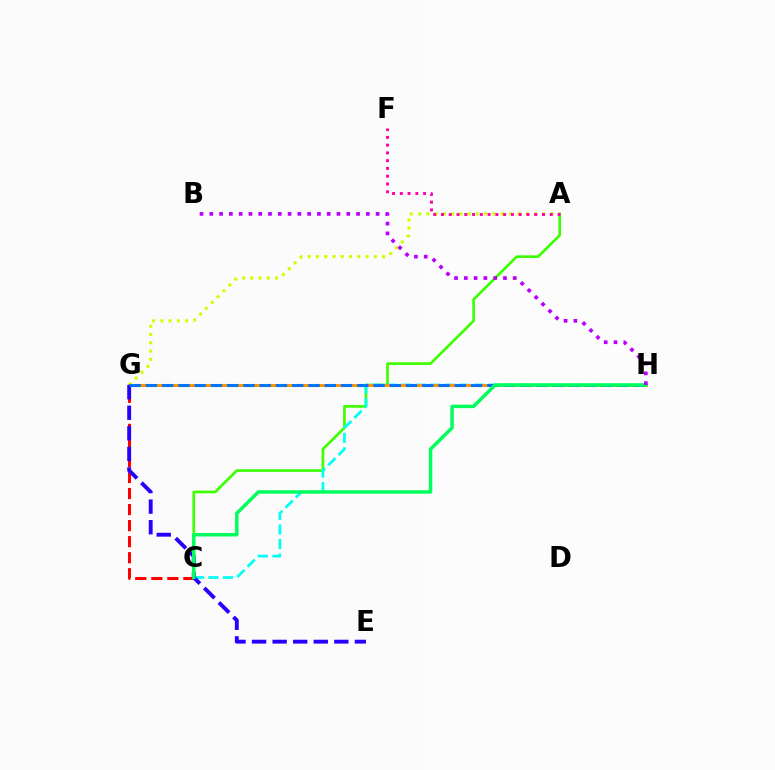{('A', 'C'): [{'color': '#3dff00', 'line_style': 'solid', 'thickness': 1.93}], ('C', 'H'): [{'color': '#00fff6', 'line_style': 'dashed', 'thickness': 1.98}, {'color': '#00ff5c', 'line_style': 'solid', 'thickness': 2.5}], ('A', 'G'): [{'color': '#d1ff00', 'line_style': 'dotted', 'thickness': 2.25}], ('C', 'G'): [{'color': '#ff0000', 'line_style': 'dashed', 'thickness': 2.18}], ('G', 'H'): [{'color': '#ff9400', 'line_style': 'solid', 'thickness': 2.15}, {'color': '#0074ff', 'line_style': 'dashed', 'thickness': 2.21}], ('E', 'G'): [{'color': '#2500ff', 'line_style': 'dashed', 'thickness': 2.79}], ('B', 'H'): [{'color': '#b900ff', 'line_style': 'dotted', 'thickness': 2.66}], ('A', 'F'): [{'color': '#ff00ac', 'line_style': 'dotted', 'thickness': 2.11}]}